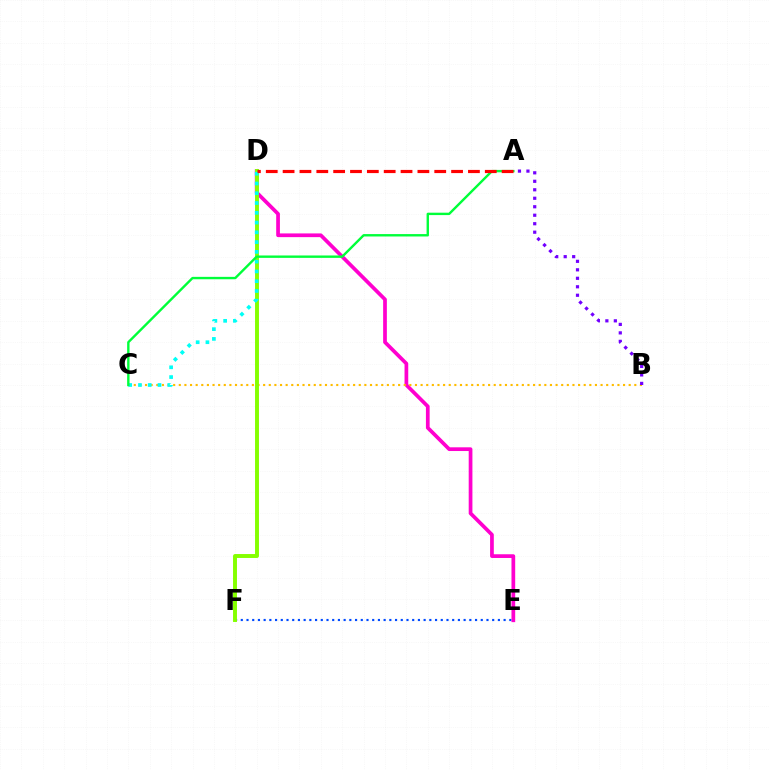{('E', 'F'): [{'color': '#004bff', 'line_style': 'dotted', 'thickness': 1.55}], ('D', 'E'): [{'color': '#ff00cf', 'line_style': 'solid', 'thickness': 2.68}], ('B', 'C'): [{'color': '#ffbd00', 'line_style': 'dotted', 'thickness': 1.53}], ('D', 'F'): [{'color': '#84ff00', 'line_style': 'solid', 'thickness': 2.83}], ('A', 'B'): [{'color': '#7200ff', 'line_style': 'dotted', 'thickness': 2.3}], ('C', 'D'): [{'color': '#00fff6', 'line_style': 'dotted', 'thickness': 2.66}], ('A', 'C'): [{'color': '#00ff39', 'line_style': 'solid', 'thickness': 1.72}], ('A', 'D'): [{'color': '#ff0000', 'line_style': 'dashed', 'thickness': 2.29}]}